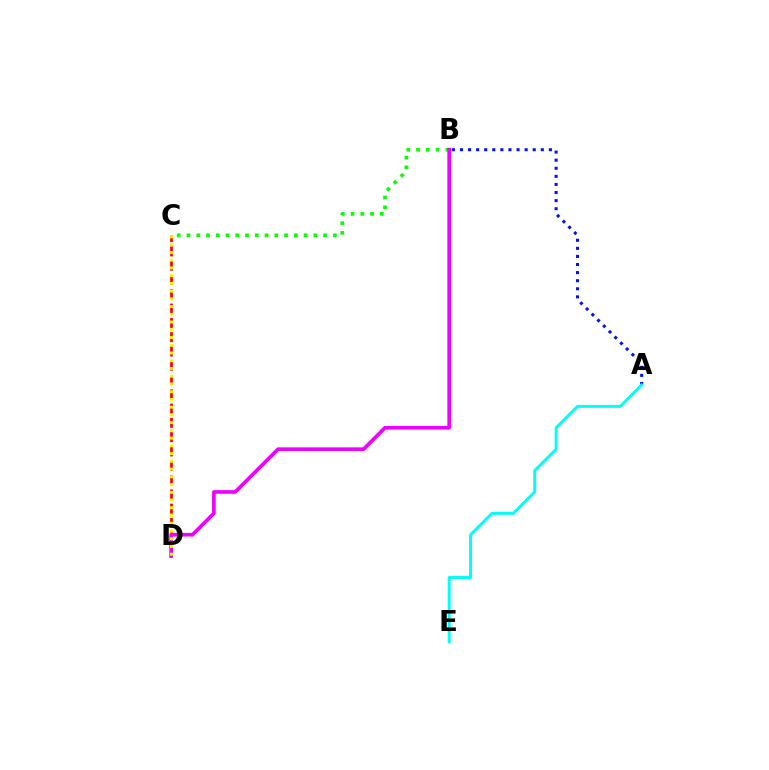{('B', 'C'): [{'color': '#08ff00', 'line_style': 'dotted', 'thickness': 2.65}], ('C', 'D'): [{'color': '#ff0000', 'line_style': 'dashed', 'thickness': 1.94}, {'color': '#fcf500', 'line_style': 'dotted', 'thickness': 2.1}], ('B', 'D'): [{'color': '#ee00ff', 'line_style': 'solid', 'thickness': 2.62}], ('A', 'B'): [{'color': '#0010ff', 'line_style': 'dotted', 'thickness': 2.2}], ('A', 'E'): [{'color': '#00fff6', 'line_style': 'solid', 'thickness': 2.13}]}